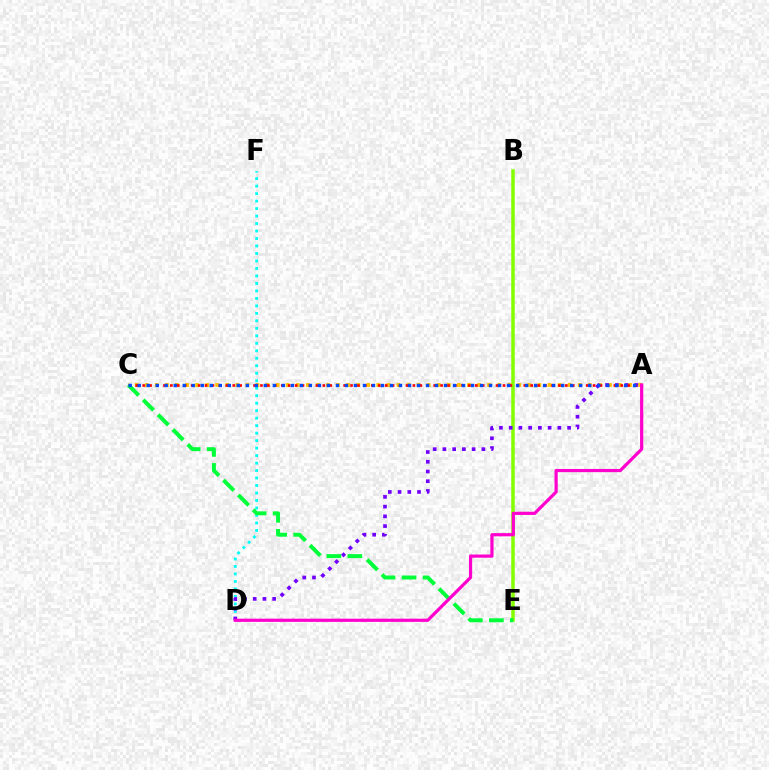{('D', 'F'): [{'color': '#00fff6', 'line_style': 'dotted', 'thickness': 2.03}], ('B', 'E'): [{'color': '#84ff00', 'line_style': 'solid', 'thickness': 2.52}], ('A', 'C'): [{'color': '#ffbd00', 'line_style': 'dotted', 'thickness': 2.74}, {'color': '#ff0000', 'line_style': 'dotted', 'thickness': 1.88}, {'color': '#004bff', 'line_style': 'dotted', 'thickness': 2.45}], ('A', 'D'): [{'color': '#7200ff', 'line_style': 'dotted', 'thickness': 2.65}, {'color': '#ff00cf', 'line_style': 'solid', 'thickness': 2.31}], ('C', 'E'): [{'color': '#00ff39', 'line_style': 'dashed', 'thickness': 2.85}]}